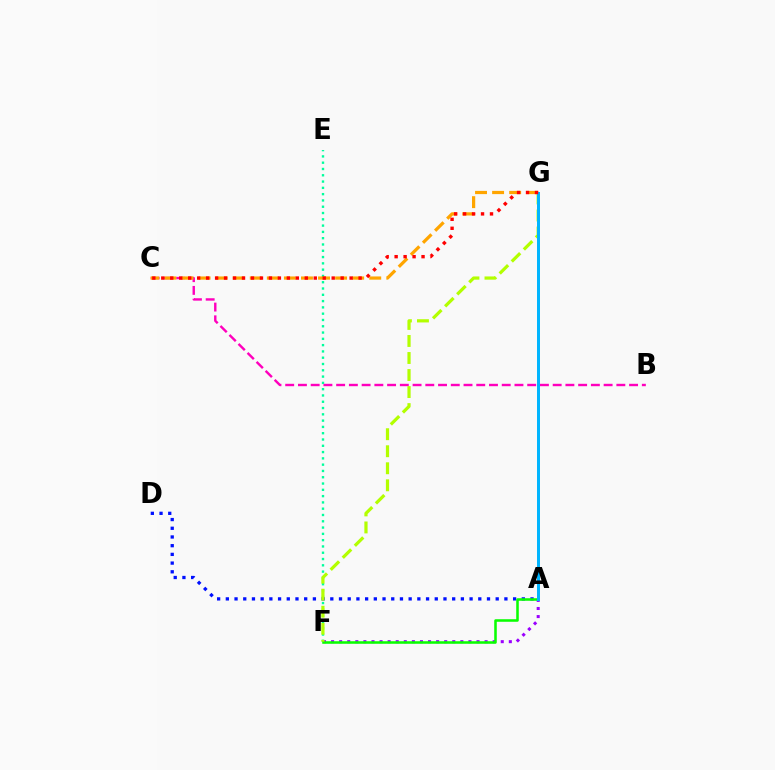{('E', 'F'): [{'color': '#00ff9d', 'line_style': 'dotted', 'thickness': 1.71}], ('A', 'F'): [{'color': '#9b00ff', 'line_style': 'dotted', 'thickness': 2.2}, {'color': '#08ff00', 'line_style': 'solid', 'thickness': 1.83}], ('A', 'D'): [{'color': '#0010ff', 'line_style': 'dotted', 'thickness': 2.37}], ('B', 'C'): [{'color': '#ff00bd', 'line_style': 'dashed', 'thickness': 1.73}], ('C', 'G'): [{'color': '#ffa500', 'line_style': 'dashed', 'thickness': 2.32}, {'color': '#ff0000', 'line_style': 'dotted', 'thickness': 2.44}], ('F', 'G'): [{'color': '#b3ff00', 'line_style': 'dashed', 'thickness': 2.31}], ('A', 'G'): [{'color': '#00b5ff', 'line_style': 'solid', 'thickness': 2.15}]}